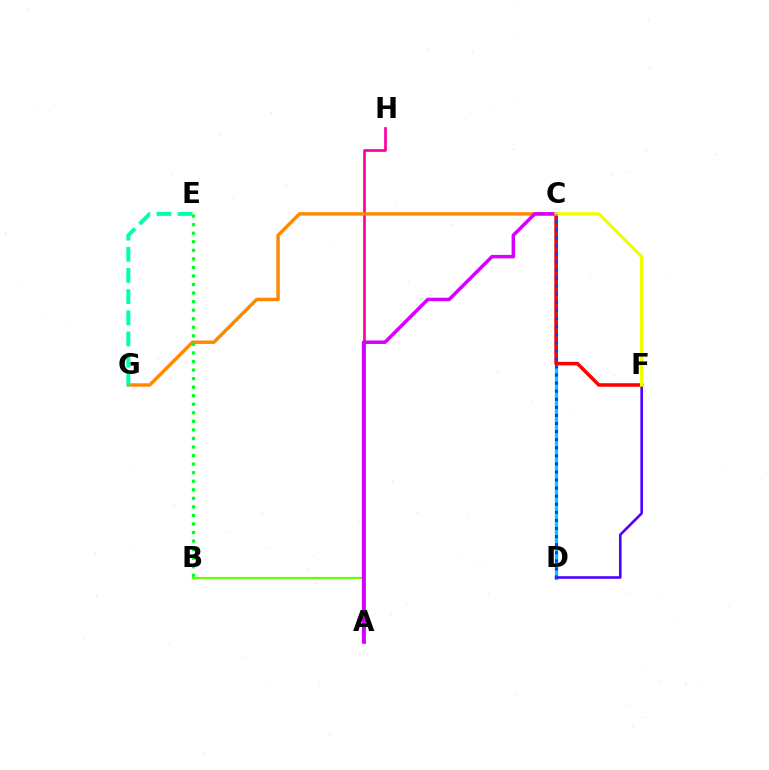{('A', 'B'): [{'color': '#66ff00', 'line_style': 'solid', 'thickness': 1.59}], ('A', 'H'): [{'color': '#ff00a0', 'line_style': 'solid', 'thickness': 1.94}], ('C', 'D'): [{'color': '#00c7ff', 'line_style': 'solid', 'thickness': 2.33}, {'color': '#003fff', 'line_style': 'dotted', 'thickness': 2.19}], ('C', 'G'): [{'color': '#ff8800', 'line_style': 'solid', 'thickness': 2.47}], ('D', 'F'): [{'color': '#4f00ff', 'line_style': 'solid', 'thickness': 1.88}], ('C', 'F'): [{'color': '#ff0000', 'line_style': 'solid', 'thickness': 2.55}, {'color': '#eeff00', 'line_style': 'solid', 'thickness': 2.42}], ('E', 'G'): [{'color': '#00ffaf', 'line_style': 'dashed', 'thickness': 2.88}], ('A', 'C'): [{'color': '#d600ff', 'line_style': 'solid', 'thickness': 2.52}], ('B', 'E'): [{'color': '#00ff27', 'line_style': 'dotted', 'thickness': 2.32}]}